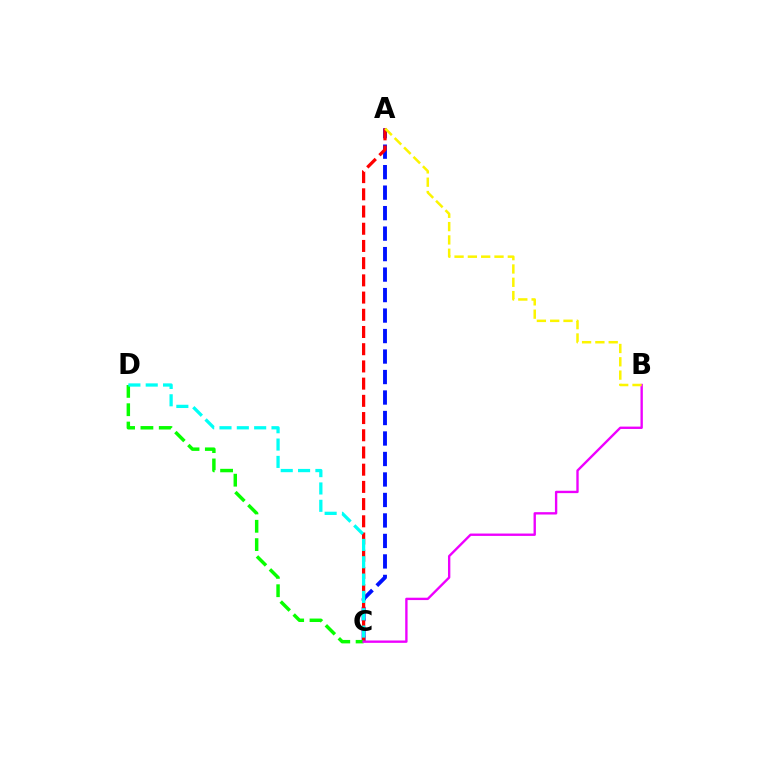{('A', 'C'): [{'color': '#0010ff', 'line_style': 'dashed', 'thickness': 2.78}, {'color': '#ff0000', 'line_style': 'dashed', 'thickness': 2.34}], ('C', 'D'): [{'color': '#08ff00', 'line_style': 'dashed', 'thickness': 2.49}, {'color': '#00fff6', 'line_style': 'dashed', 'thickness': 2.36}], ('B', 'C'): [{'color': '#ee00ff', 'line_style': 'solid', 'thickness': 1.7}], ('A', 'B'): [{'color': '#fcf500', 'line_style': 'dashed', 'thickness': 1.81}]}